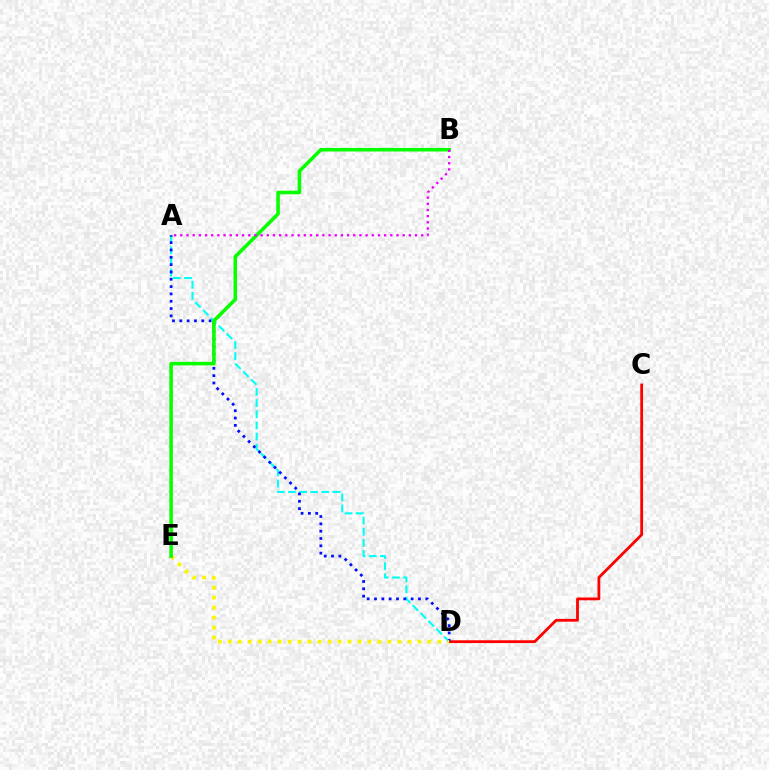{('C', 'D'): [{'color': '#ff0000', 'line_style': 'solid', 'thickness': 2.01}], ('A', 'D'): [{'color': '#00fff6', 'line_style': 'dashed', 'thickness': 1.52}, {'color': '#0010ff', 'line_style': 'dotted', 'thickness': 1.99}], ('D', 'E'): [{'color': '#fcf500', 'line_style': 'dotted', 'thickness': 2.71}], ('B', 'E'): [{'color': '#08ff00', 'line_style': 'solid', 'thickness': 2.57}], ('A', 'B'): [{'color': '#ee00ff', 'line_style': 'dotted', 'thickness': 1.68}]}